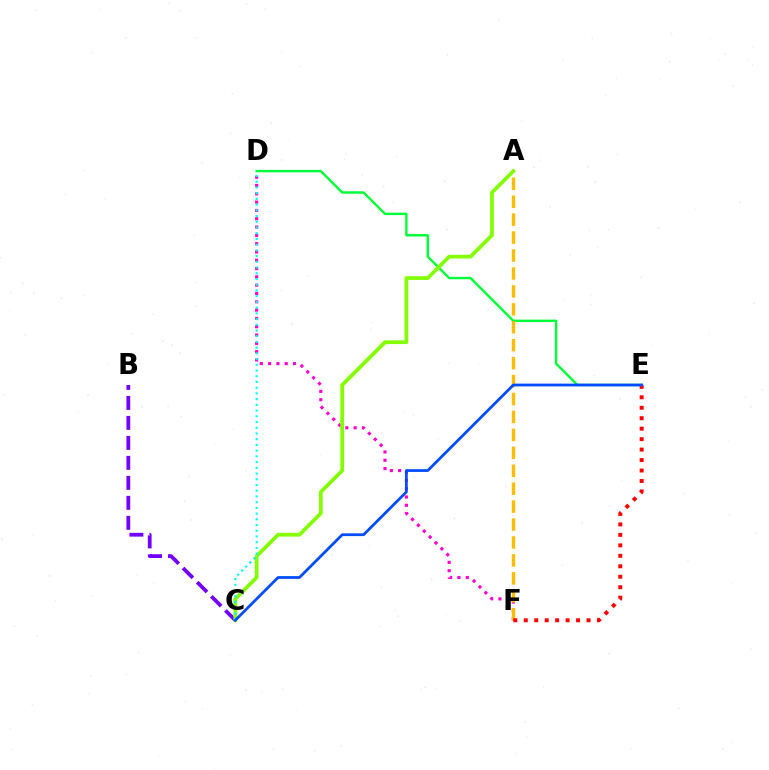{('B', 'C'): [{'color': '#7200ff', 'line_style': 'dashed', 'thickness': 2.71}], ('D', 'F'): [{'color': '#ff00cf', 'line_style': 'dotted', 'thickness': 2.26}], ('D', 'E'): [{'color': '#00ff39', 'line_style': 'solid', 'thickness': 1.75}], ('A', 'F'): [{'color': '#ffbd00', 'line_style': 'dashed', 'thickness': 2.44}], ('A', 'C'): [{'color': '#84ff00', 'line_style': 'solid', 'thickness': 2.69}], ('C', 'D'): [{'color': '#00fff6', 'line_style': 'dotted', 'thickness': 1.55}], ('E', 'F'): [{'color': '#ff0000', 'line_style': 'dotted', 'thickness': 2.84}], ('C', 'E'): [{'color': '#004bff', 'line_style': 'solid', 'thickness': 1.98}]}